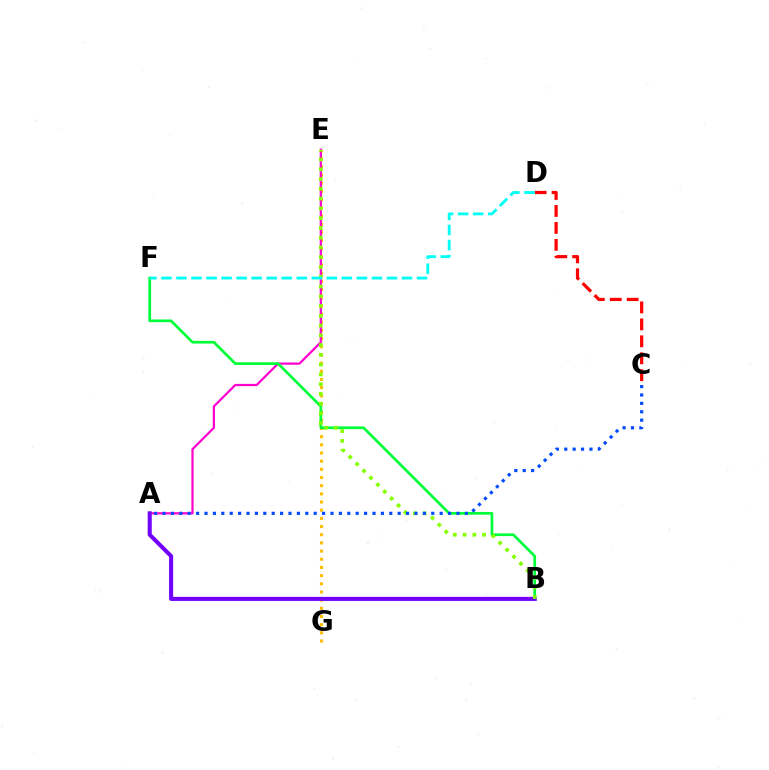{('E', 'G'): [{'color': '#ffbd00', 'line_style': 'dotted', 'thickness': 2.22}], ('A', 'E'): [{'color': '#ff00cf', 'line_style': 'solid', 'thickness': 1.61}], ('B', 'F'): [{'color': '#00ff39', 'line_style': 'solid', 'thickness': 1.95}], ('A', 'B'): [{'color': '#7200ff', 'line_style': 'solid', 'thickness': 2.93}], ('B', 'E'): [{'color': '#84ff00', 'line_style': 'dotted', 'thickness': 2.65}], ('C', 'D'): [{'color': '#ff0000', 'line_style': 'dashed', 'thickness': 2.3}], ('A', 'C'): [{'color': '#004bff', 'line_style': 'dotted', 'thickness': 2.28}], ('D', 'F'): [{'color': '#00fff6', 'line_style': 'dashed', 'thickness': 2.04}]}